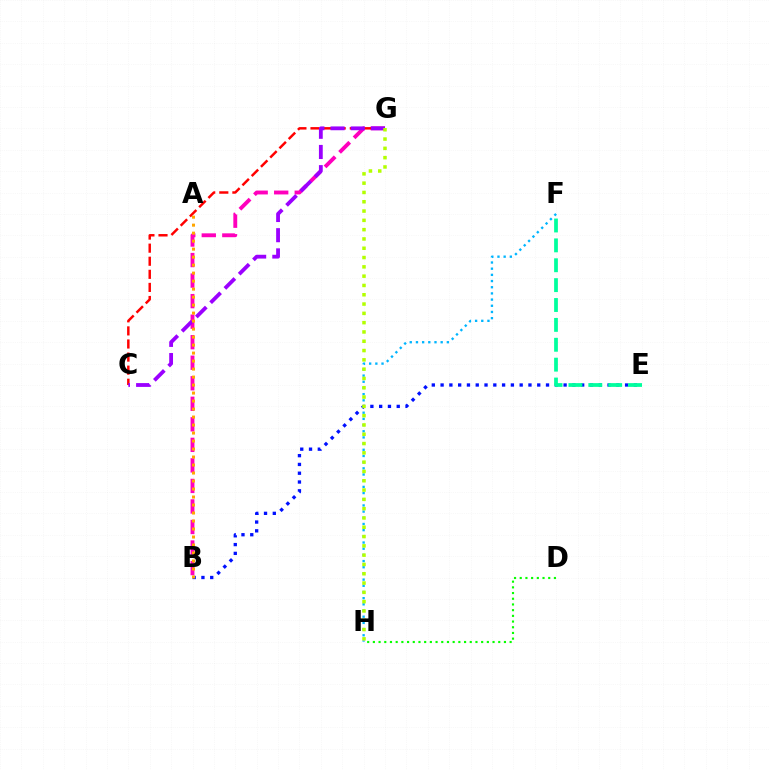{('B', 'E'): [{'color': '#0010ff', 'line_style': 'dotted', 'thickness': 2.39}], ('B', 'G'): [{'color': '#ff00bd', 'line_style': 'dashed', 'thickness': 2.79}], ('C', 'G'): [{'color': '#ff0000', 'line_style': 'dashed', 'thickness': 1.78}, {'color': '#9b00ff', 'line_style': 'dashed', 'thickness': 2.74}], ('E', 'F'): [{'color': '#00ff9d', 'line_style': 'dashed', 'thickness': 2.7}], ('F', 'H'): [{'color': '#00b5ff', 'line_style': 'dotted', 'thickness': 1.68}], ('D', 'H'): [{'color': '#08ff00', 'line_style': 'dotted', 'thickness': 1.55}], ('A', 'B'): [{'color': '#ffa500', 'line_style': 'dotted', 'thickness': 2.17}], ('G', 'H'): [{'color': '#b3ff00', 'line_style': 'dotted', 'thickness': 2.53}]}